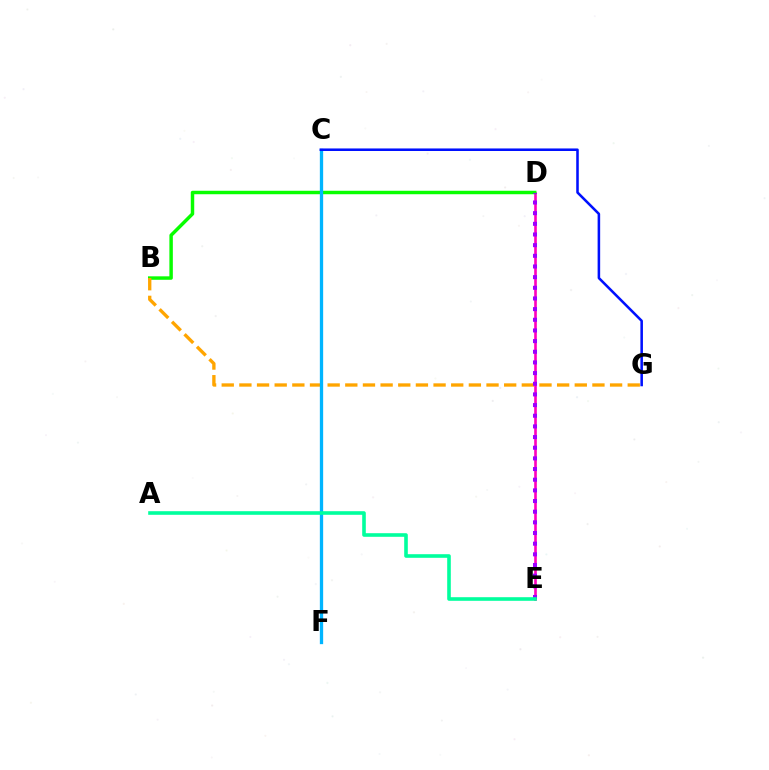{('C', 'F'): [{'color': '#b3ff00', 'line_style': 'dotted', 'thickness': 2.03}, {'color': '#ff0000', 'line_style': 'dashed', 'thickness': 2.0}, {'color': '#00b5ff', 'line_style': 'solid', 'thickness': 2.38}], ('D', 'E'): [{'color': '#ff00bd', 'line_style': 'solid', 'thickness': 1.89}, {'color': '#9b00ff', 'line_style': 'dotted', 'thickness': 2.9}], ('B', 'D'): [{'color': '#08ff00', 'line_style': 'solid', 'thickness': 2.49}], ('B', 'G'): [{'color': '#ffa500', 'line_style': 'dashed', 'thickness': 2.4}], ('A', 'E'): [{'color': '#00ff9d', 'line_style': 'solid', 'thickness': 2.59}], ('C', 'G'): [{'color': '#0010ff', 'line_style': 'solid', 'thickness': 1.83}]}